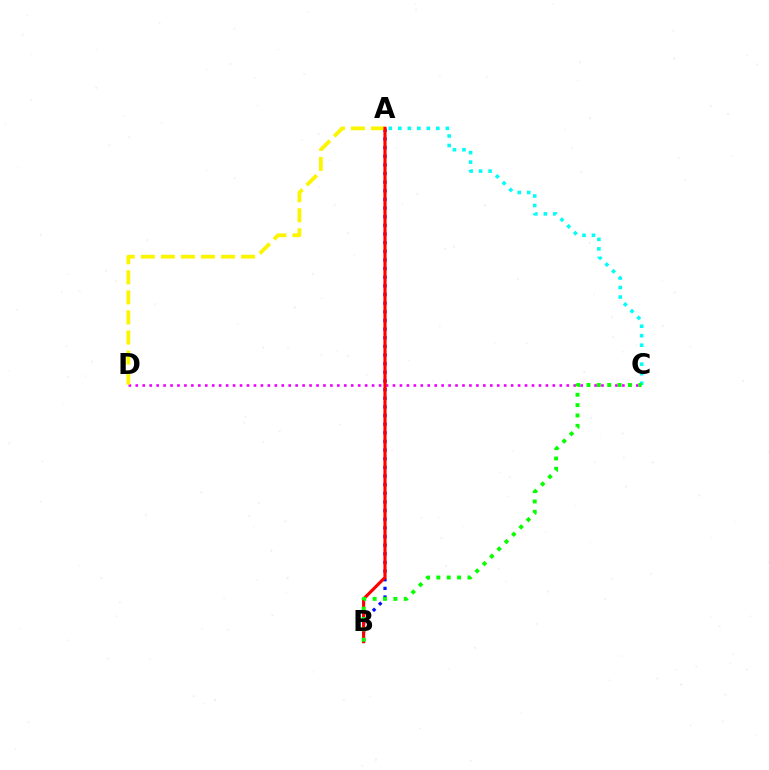{('C', 'D'): [{'color': '#ee00ff', 'line_style': 'dotted', 'thickness': 1.89}], ('A', 'C'): [{'color': '#00fff6', 'line_style': 'dotted', 'thickness': 2.58}], ('A', 'B'): [{'color': '#0010ff', 'line_style': 'dotted', 'thickness': 2.35}, {'color': '#ff0000', 'line_style': 'solid', 'thickness': 2.26}], ('A', 'D'): [{'color': '#fcf500', 'line_style': 'dashed', 'thickness': 2.72}], ('B', 'C'): [{'color': '#08ff00', 'line_style': 'dotted', 'thickness': 2.82}]}